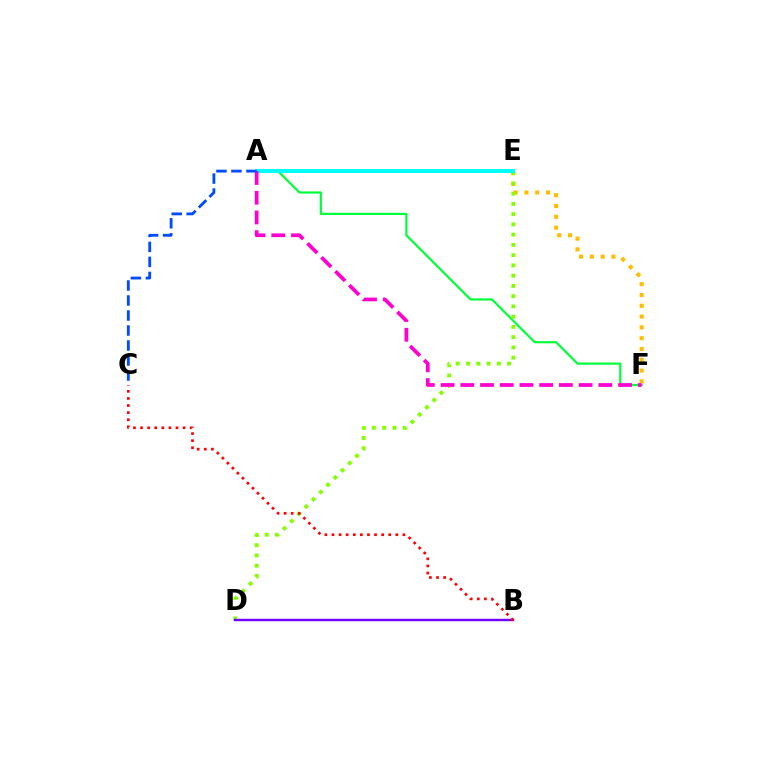{('E', 'F'): [{'color': '#ffbd00', 'line_style': 'dotted', 'thickness': 2.93}], ('A', 'F'): [{'color': '#00ff39', 'line_style': 'solid', 'thickness': 1.57}, {'color': '#ff00cf', 'line_style': 'dashed', 'thickness': 2.68}], ('D', 'E'): [{'color': '#84ff00', 'line_style': 'dotted', 'thickness': 2.79}], ('A', 'E'): [{'color': '#00fff6', 'line_style': 'solid', 'thickness': 2.88}], ('B', 'D'): [{'color': '#7200ff', 'line_style': 'solid', 'thickness': 1.75}], ('B', 'C'): [{'color': '#ff0000', 'line_style': 'dotted', 'thickness': 1.93}], ('A', 'C'): [{'color': '#004bff', 'line_style': 'dashed', 'thickness': 2.04}]}